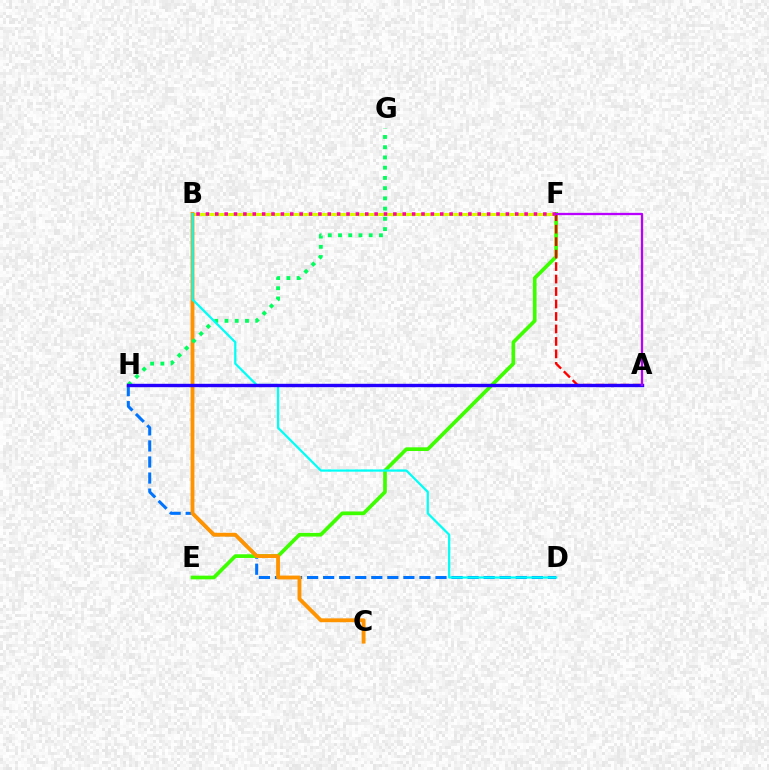{('B', 'F'): [{'color': '#d1ff00', 'line_style': 'solid', 'thickness': 2.23}, {'color': '#ff00ac', 'line_style': 'dotted', 'thickness': 2.55}], ('D', 'H'): [{'color': '#0074ff', 'line_style': 'dashed', 'thickness': 2.18}], ('E', 'F'): [{'color': '#3dff00', 'line_style': 'solid', 'thickness': 2.65}], ('B', 'C'): [{'color': '#ff9400', 'line_style': 'solid', 'thickness': 2.77}], ('A', 'F'): [{'color': '#ff0000', 'line_style': 'dashed', 'thickness': 1.69}, {'color': '#b900ff', 'line_style': 'solid', 'thickness': 1.65}], ('G', 'H'): [{'color': '#00ff5c', 'line_style': 'dotted', 'thickness': 2.78}], ('B', 'D'): [{'color': '#00fff6', 'line_style': 'solid', 'thickness': 1.61}], ('A', 'H'): [{'color': '#2500ff', 'line_style': 'solid', 'thickness': 2.44}]}